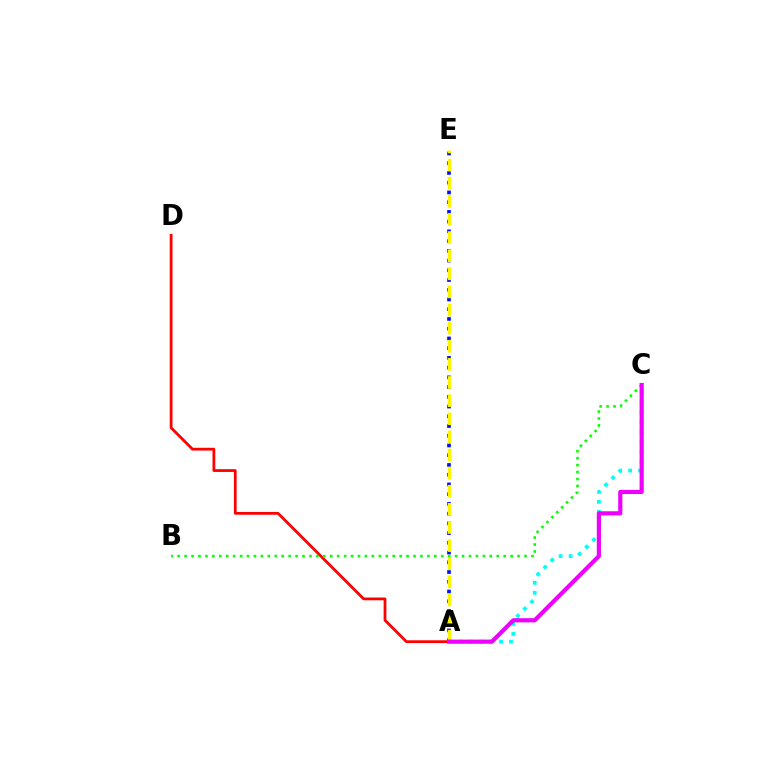{('A', 'E'): [{'color': '#0010ff', 'line_style': 'dotted', 'thickness': 2.64}, {'color': '#fcf500', 'line_style': 'dashed', 'thickness': 2.46}], ('A', 'D'): [{'color': '#ff0000', 'line_style': 'solid', 'thickness': 1.99}], ('B', 'C'): [{'color': '#08ff00', 'line_style': 'dotted', 'thickness': 1.88}], ('A', 'C'): [{'color': '#00fff6', 'line_style': 'dotted', 'thickness': 2.72}, {'color': '#ee00ff', 'line_style': 'solid', 'thickness': 2.99}]}